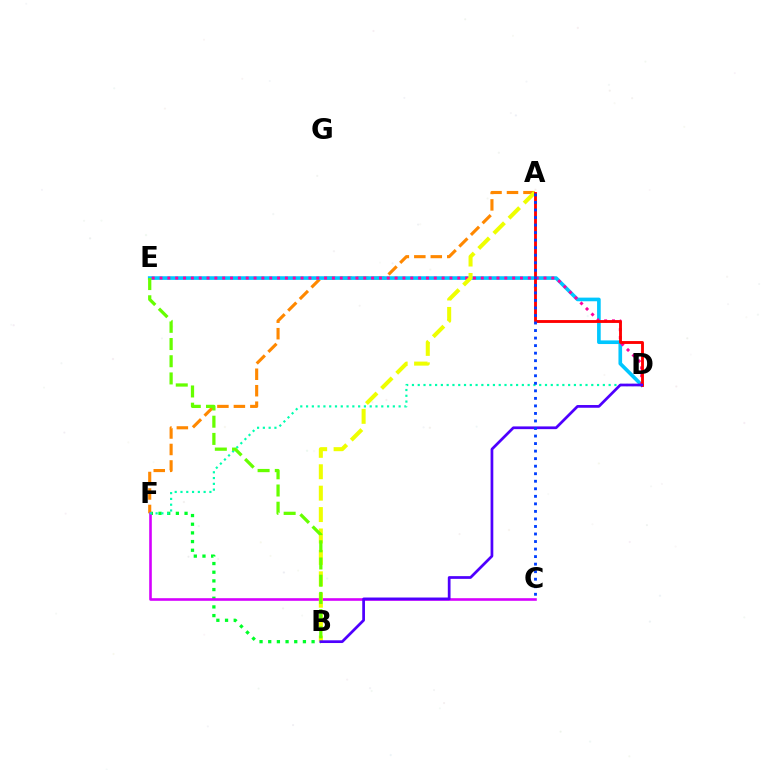{('B', 'F'): [{'color': '#00ff27', 'line_style': 'dotted', 'thickness': 2.36}], ('A', 'F'): [{'color': '#ff8800', 'line_style': 'dashed', 'thickness': 2.24}], ('D', 'E'): [{'color': '#00c7ff', 'line_style': 'solid', 'thickness': 2.62}, {'color': '#ff00a0', 'line_style': 'dotted', 'thickness': 2.13}], ('C', 'F'): [{'color': '#d600ff', 'line_style': 'solid', 'thickness': 1.88}], ('A', 'B'): [{'color': '#eeff00', 'line_style': 'dashed', 'thickness': 2.91}], ('D', 'F'): [{'color': '#00ffaf', 'line_style': 'dotted', 'thickness': 1.57}], ('B', 'E'): [{'color': '#66ff00', 'line_style': 'dashed', 'thickness': 2.34}], ('A', 'D'): [{'color': '#ff0000', 'line_style': 'solid', 'thickness': 2.07}], ('B', 'D'): [{'color': '#4f00ff', 'line_style': 'solid', 'thickness': 1.96}], ('A', 'C'): [{'color': '#003fff', 'line_style': 'dotted', 'thickness': 2.05}]}